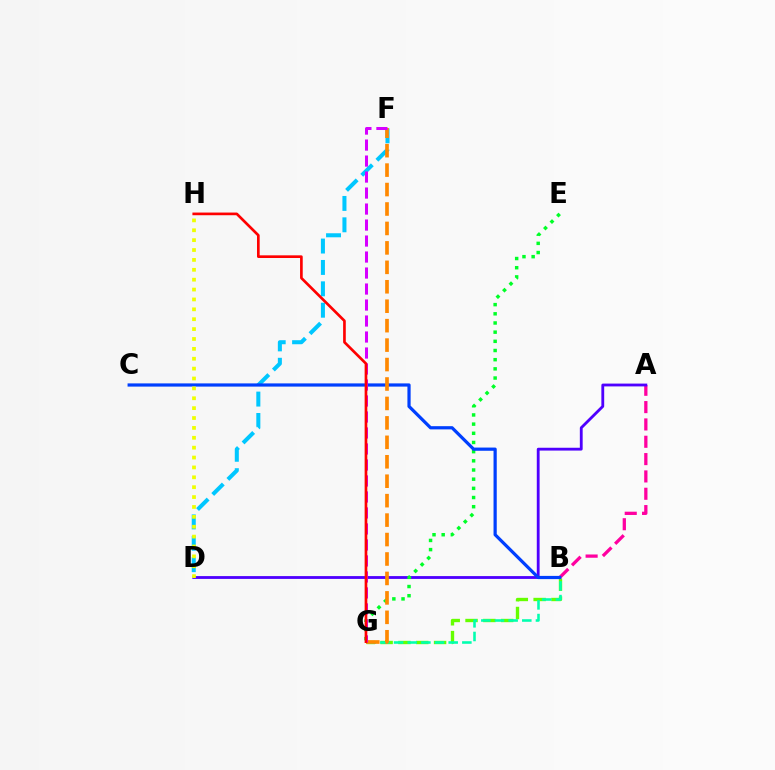{('D', 'F'): [{'color': '#00c7ff', 'line_style': 'dashed', 'thickness': 2.91}], ('B', 'G'): [{'color': '#66ff00', 'line_style': 'dashed', 'thickness': 2.42}, {'color': '#00ffaf', 'line_style': 'dashed', 'thickness': 1.86}], ('A', 'B'): [{'color': '#ff00a0', 'line_style': 'dashed', 'thickness': 2.35}], ('A', 'D'): [{'color': '#4f00ff', 'line_style': 'solid', 'thickness': 2.03}], ('E', 'G'): [{'color': '#00ff27', 'line_style': 'dotted', 'thickness': 2.49}], ('B', 'C'): [{'color': '#003fff', 'line_style': 'solid', 'thickness': 2.31}], ('F', 'G'): [{'color': '#ff8800', 'line_style': 'dashed', 'thickness': 2.64}, {'color': '#d600ff', 'line_style': 'dashed', 'thickness': 2.17}], ('G', 'H'): [{'color': '#ff0000', 'line_style': 'solid', 'thickness': 1.92}], ('D', 'H'): [{'color': '#eeff00', 'line_style': 'dotted', 'thickness': 2.68}]}